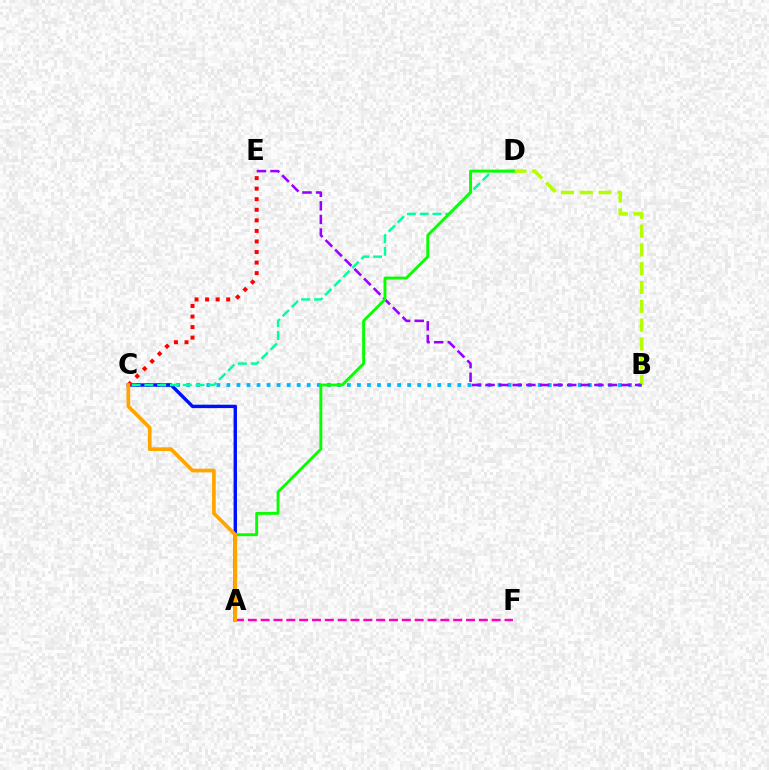{('B', 'C'): [{'color': '#00b5ff', 'line_style': 'dotted', 'thickness': 2.73}], ('A', 'C'): [{'color': '#0010ff', 'line_style': 'solid', 'thickness': 2.45}, {'color': '#ffa500', 'line_style': 'solid', 'thickness': 2.66}], ('C', 'D'): [{'color': '#00ff9d', 'line_style': 'dashed', 'thickness': 1.74}], ('B', 'D'): [{'color': '#b3ff00', 'line_style': 'dashed', 'thickness': 2.55}], ('B', 'E'): [{'color': '#9b00ff', 'line_style': 'dashed', 'thickness': 1.85}], ('A', 'D'): [{'color': '#08ff00', 'line_style': 'solid', 'thickness': 2.09}], ('C', 'E'): [{'color': '#ff0000', 'line_style': 'dotted', 'thickness': 2.87}], ('A', 'F'): [{'color': '#ff00bd', 'line_style': 'dashed', 'thickness': 1.74}]}